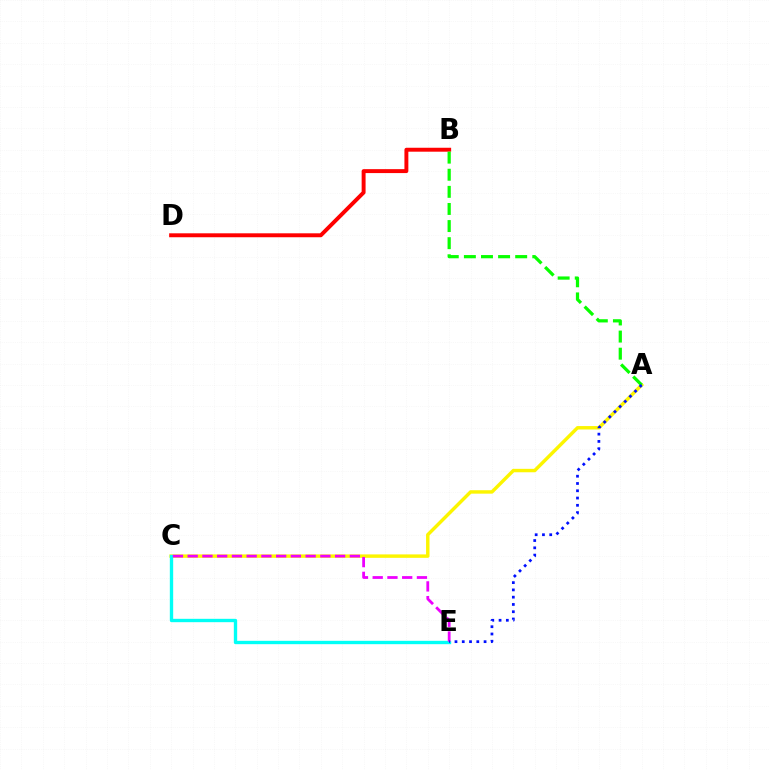{('A', 'C'): [{'color': '#fcf500', 'line_style': 'solid', 'thickness': 2.47}], ('B', 'D'): [{'color': '#ff0000', 'line_style': 'solid', 'thickness': 2.83}], ('C', 'E'): [{'color': '#00fff6', 'line_style': 'solid', 'thickness': 2.41}, {'color': '#ee00ff', 'line_style': 'dashed', 'thickness': 2.0}], ('A', 'B'): [{'color': '#08ff00', 'line_style': 'dashed', 'thickness': 2.32}], ('A', 'E'): [{'color': '#0010ff', 'line_style': 'dotted', 'thickness': 1.98}]}